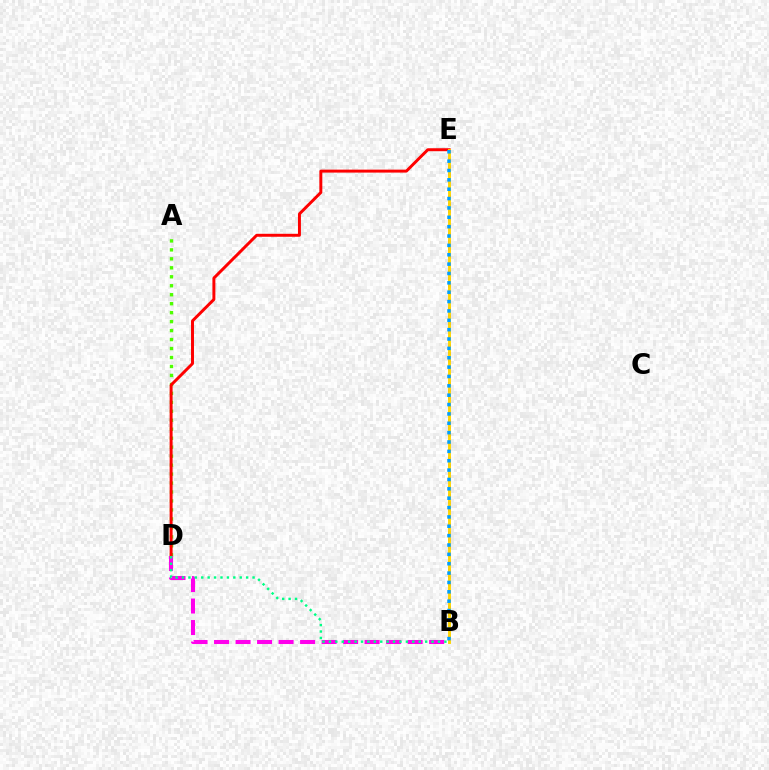{('A', 'D'): [{'color': '#4fff00', 'line_style': 'dotted', 'thickness': 2.44}], ('B', 'E'): [{'color': '#3700ff', 'line_style': 'dotted', 'thickness': 2.03}, {'color': '#ffd500', 'line_style': 'solid', 'thickness': 2.08}, {'color': '#009eff', 'line_style': 'dotted', 'thickness': 2.54}], ('D', 'E'): [{'color': '#ff0000', 'line_style': 'solid', 'thickness': 2.13}], ('B', 'D'): [{'color': '#ff00ed', 'line_style': 'dashed', 'thickness': 2.92}, {'color': '#00ff86', 'line_style': 'dotted', 'thickness': 1.74}]}